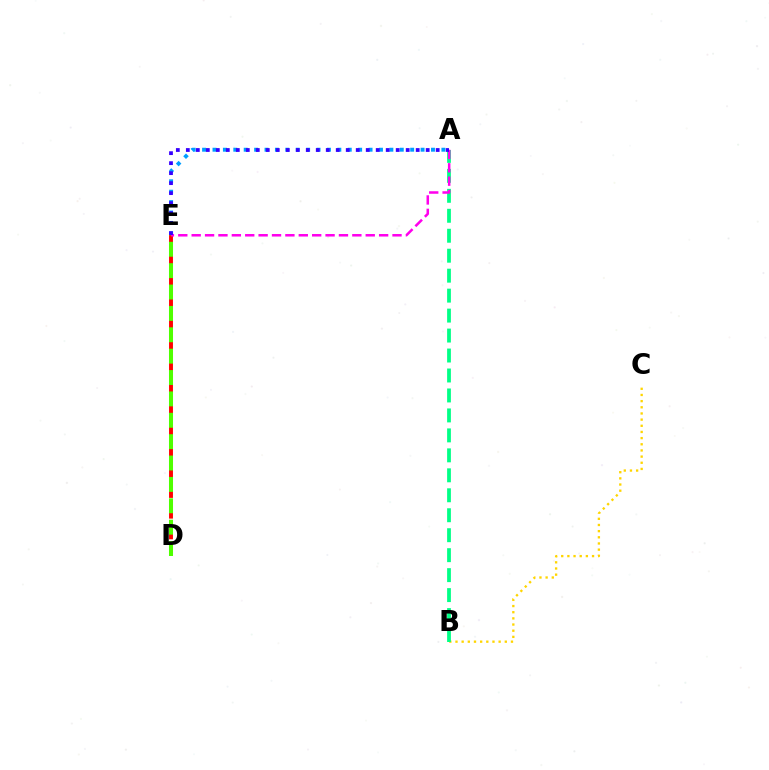{('B', 'C'): [{'color': '#ffd500', 'line_style': 'dotted', 'thickness': 1.67}], ('A', 'E'): [{'color': '#009eff', 'line_style': 'dotted', 'thickness': 2.83}, {'color': '#ff00ed', 'line_style': 'dashed', 'thickness': 1.82}, {'color': '#3700ff', 'line_style': 'dotted', 'thickness': 2.72}], ('D', 'E'): [{'color': '#ff0000', 'line_style': 'dashed', 'thickness': 2.81}, {'color': '#4fff00', 'line_style': 'dashed', 'thickness': 2.9}], ('A', 'B'): [{'color': '#00ff86', 'line_style': 'dashed', 'thickness': 2.71}]}